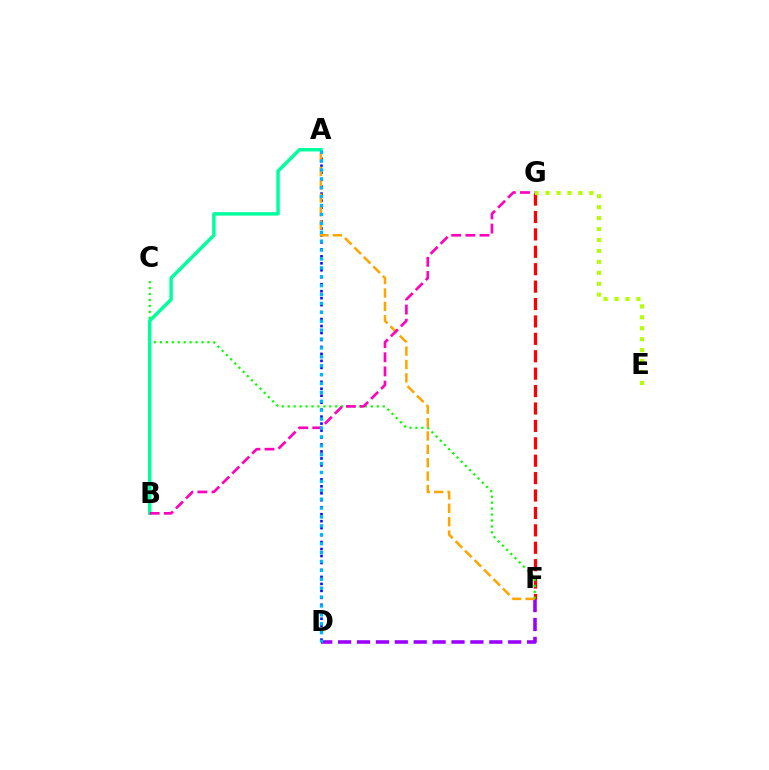{('F', 'G'): [{'color': '#ff0000', 'line_style': 'dashed', 'thickness': 2.36}], ('D', 'F'): [{'color': '#9b00ff', 'line_style': 'dashed', 'thickness': 2.57}], ('C', 'F'): [{'color': '#08ff00', 'line_style': 'dotted', 'thickness': 1.61}], ('A', 'D'): [{'color': '#0010ff', 'line_style': 'dotted', 'thickness': 1.89}, {'color': '#00b5ff', 'line_style': 'dotted', 'thickness': 2.42}], ('E', 'G'): [{'color': '#b3ff00', 'line_style': 'dotted', 'thickness': 2.97}], ('A', 'F'): [{'color': '#ffa500', 'line_style': 'dashed', 'thickness': 1.82}], ('A', 'B'): [{'color': '#00ff9d', 'line_style': 'solid', 'thickness': 2.5}], ('B', 'G'): [{'color': '#ff00bd', 'line_style': 'dashed', 'thickness': 1.92}]}